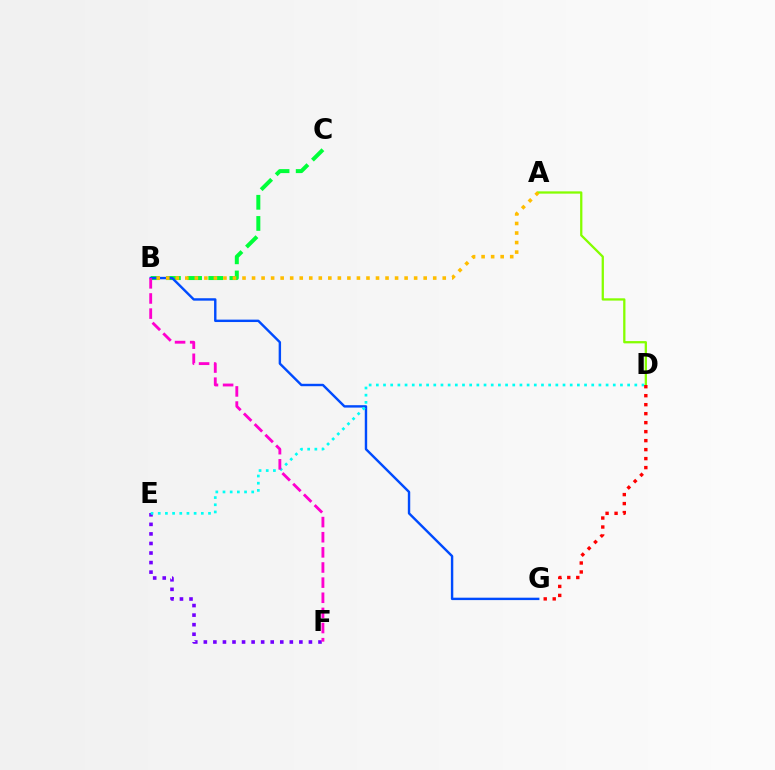{('E', 'F'): [{'color': '#7200ff', 'line_style': 'dotted', 'thickness': 2.6}], ('B', 'C'): [{'color': '#00ff39', 'line_style': 'dashed', 'thickness': 2.87}], ('B', 'G'): [{'color': '#004bff', 'line_style': 'solid', 'thickness': 1.74}], ('A', 'D'): [{'color': '#84ff00', 'line_style': 'solid', 'thickness': 1.64}], ('D', 'E'): [{'color': '#00fff6', 'line_style': 'dotted', 'thickness': 1.95}], ('D', 'G'): [{'color': '#ff0000', 'line_style': 'dotted', 'thickness': 2.44}], ('A', 'B'): [{'color': '#ffbd00', 'line_style': 'dotted', 'thickness': 2.59}], ('B', 'F'): [{'color': '#ff00cf', 'line_style': 'dashed', 'thickness': 2.06}]}